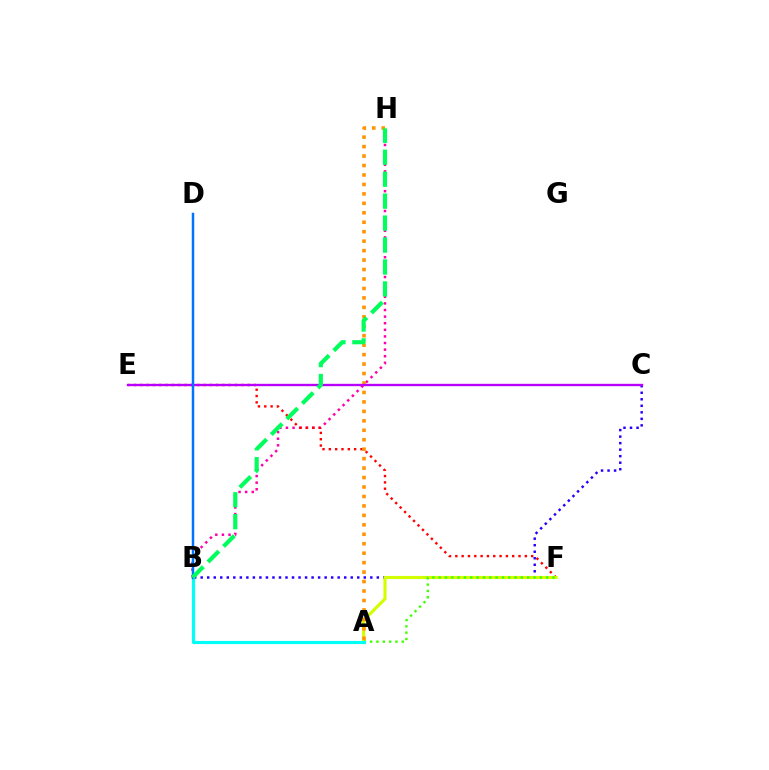{('B', 'H'): [{'color': '#ff00ac', 'line_style': 'dotted', 'thickness': 1.79}, {'color': '#00ff5c', 'line_style': 'dashed', 'thickness': 2.98}], ('E', 'F'): [{'color': '#ff0000', 'line_style': 'dotted', 'thickness': 1.72}], ('B', 'C'): [{'color': '#2500ff', 'line_style': 'dotted', 'thickness': 1.77}], ('A', 'F'): [{'color': '#d1ff00', 'line_style': 'solid', 'thickness': 2.25}, {'color': '#3dff00', 'line_style': 'dotted', 'thickness': 1.72}], ('A', 'H'): [{'color': '#ff9400', 'line_style': 'dotted', 'thickness': 2.57}], ('C', 'E'): [{'color': '#b900ff', 'line_style': 'solid', 'thickness': 1.7}], ('A', 'B'): [{'color': '#00fff6', 'line_style': 'solid', 'thickness': 2.26}], ('B', 'D'): [{'color': '#0074ff', 'line_style': 'solid', 'thickness': 1.79}]}